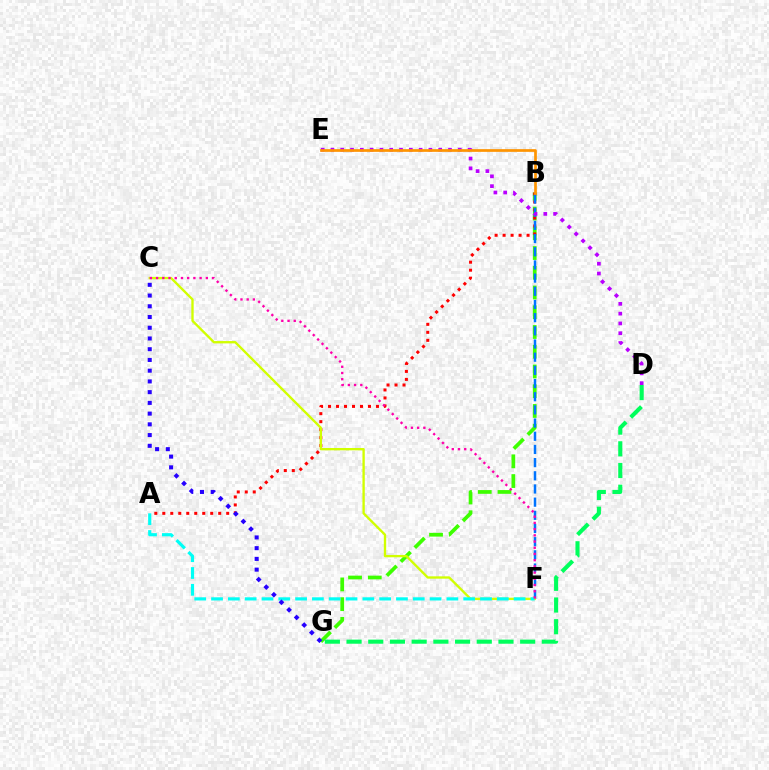{('B', 'G'): [{'color': '#3dff00', 'line_style': 'dashed', 'thickness': 2.68}], ('A', 'B'): [{'color': '#ff0000', 'line_style': 'dotted', 'thickness': 2.17}], ('B', 'F'): [{'color': '#0074ff', 'line_style': 'dashed', 'thickness': 1.79}], ('C', 'F'): [{'color': '#d1ff00', 'line_style': 'solid', 'thickness': 1.69}, {'color': '#ff00ac', 'line_style': 'dotted', 'thickness': 1.69}], ('D', 'E'): [{'color': '#b900ff', 'line_style': 'dotted', 'thickness': 2.66}], ('A', 'F'): [{'color': '#00fff6', 'line_style': 'dashed', 'thickness': 2.28}], ('C', 'G'): [{'color': '#2500ff', 'line_style': 'dotted', 'thickness': 2.92}], ('B', 'E'): [{'color': '#ff9400', 'line_style': 'solid', 'thickness': 1.95}], ('D', 'G'): [{'color': '#00ff5c', 'line_style': 'dashed', 'thickness': 2.95}]}